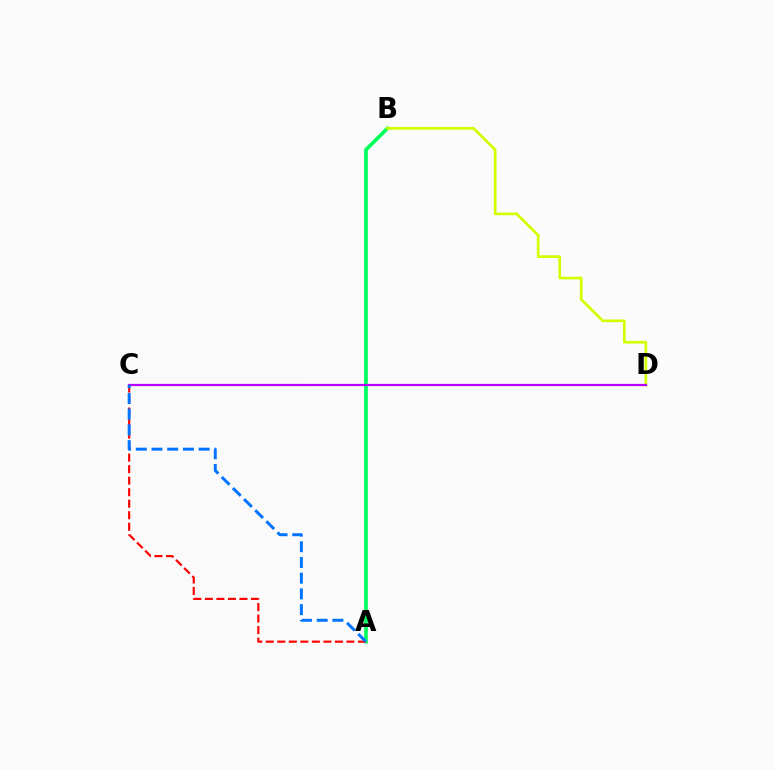{('A', 'B'): [{'color': '#00ff5c', 'line_style': 'solid', 'thickness': 2.64}], ('B', 'D'): [{'color': '#d1ff00', 'line_style': 'solid', 'thickness': 1.96}], ('A', 'C'): [{'color': '#ff0000', 'line_style': 'dashed', 'thickness': 1.56}, {'color': '#0074ff', 'line_style': 'dashed', 'thickness': 2.13}], ('C', 'D'): [{'color': '#b900ff', 'line_style': 'solid', 'thickness': 1.6}]}